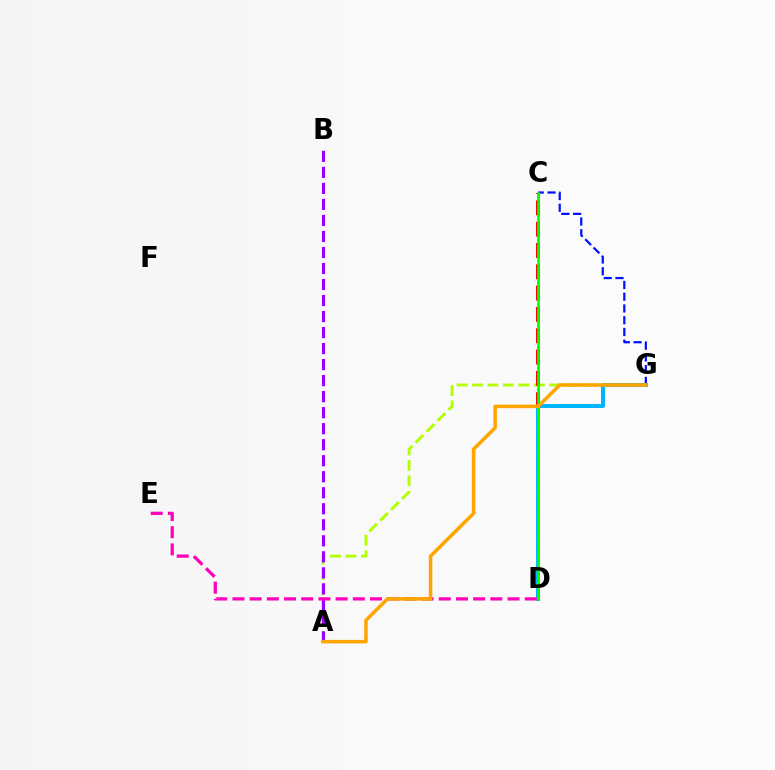{('A', 'G'): [{'color': '#b3ff00', 'line_style': 'dashed', 'thickness': 2.1}, {'color': '#ffa500', 'line_style': 'solid', 'thickness': 2.54}], ('A', 'B'): [{'color': '#9b00ff', 'line_style': 'dashed', 'thickness': 2.18}], ('C', 'D'): [{'color': '#00ff9d', 'line_style': 'dashed', 'thickness': 1.89}, {'color': '#ff0000', 'line_style': 'dashed', 'thickness': 2.9}, {'color': '#08ff00', 'line_style': 'solid', 'thickness': 1.88}], ('C', 'G'): [{'color': '#0010ff', 'line_style': 'dashed', 'thickness': 1.6}], ('D', 'G'): [{'color': '#00b5ff', 'line_style': 'solid', 'thickness': 2.87}], ('D', 'E'): [{'color': '#ff00bd', 'line_style': 'dashed', 'thickness': 2.34}]}